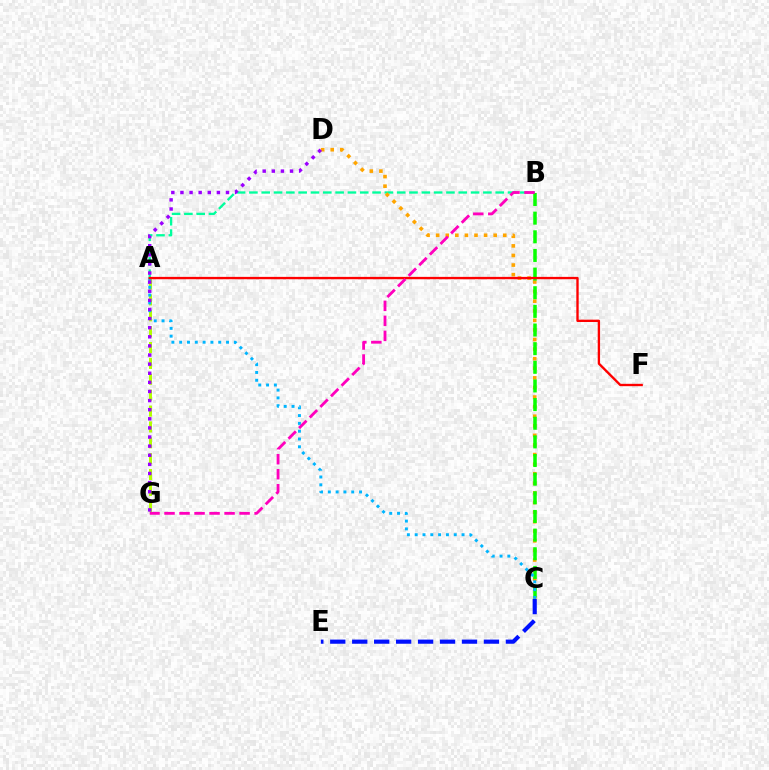{('A', 'B'): [{'color': '#00ff9d', 'line_style': 'dashed', 'thickness': 1.67}], ('C', 'E'): [{'color': '#0010ff', 'line_style': 'dashed', 'thickness': 2.98}], ('C', 'D'): [{'color': '#ffa500', 'line_style': 'dotted', 'thickness': 2.6}], ('A', 'G'): [{'color': '#b3ff00', 'line_style': 'dashed', 'thickness': 2.16}], ('B', 'C'): [{'color': '#08ff00', 'line_style': 'dashed', 'thickness': 2.53}], ('A', 'C'): [{'color': '#00b5ff', 'line_style': 'dotted', 'thickness': 2.12}], ('A', 'F'): [{'color': '#ff0000', 'line_style': 'solid', 'thickness': 1.69}], ('B', 'G'): [{'color': '#ff00bd', 'line_style': 'dashed', 'thickness': 2.04}], ('D', 'G'): [{'color': '#9b00ff', 'line_style': 'dotted', 'thickness': 2.48}]}